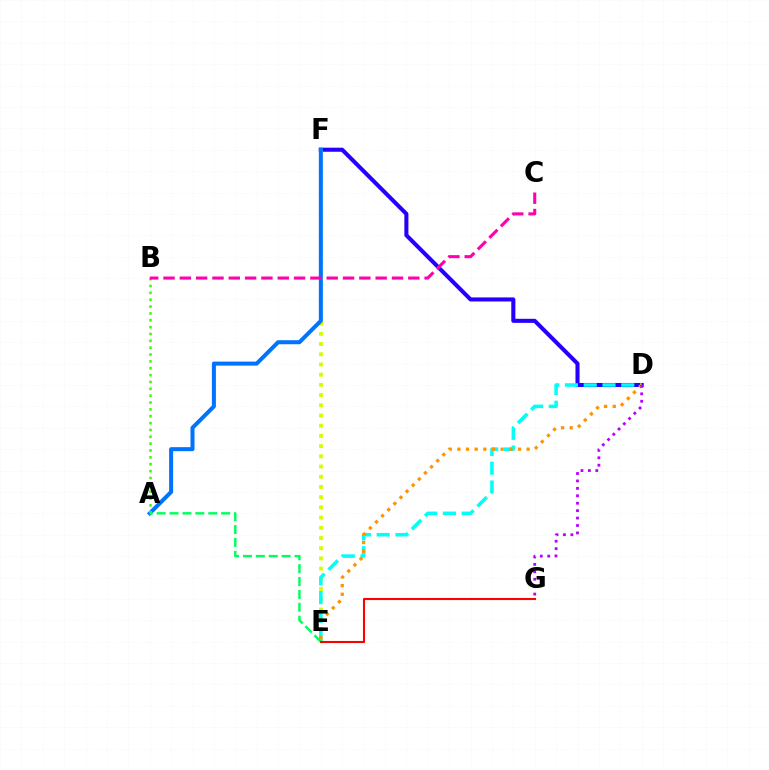{('D', 'F'): [{'color': '#2500ff', 'line_style': 'solid', 'thickness': 2.93}], ('E', 'F'): [{'color': '#d1ff00', 'line_style': 'dotted', 'thickness': 2.77}], ('A', 'F'): [{'color': '#0074ff', 'line_style': 'solid', 'thickness': 2.9}], ('A', 'B'): [{'color': '#3dff00', 'line_style': 'dotted', 'thickness': 1.86}], ('D', 'E'): [{'color': '#00fff6', 'line_style': 'dashed', 'thickness': 2.55}, {'color': '#ff9400', 'line_style': 'dotted', 'thickness': 2.35}], ('A', 'E'): [{'color': '#00ff5c', 'line_style': 'dashed', 'thickness': 1.75}], ('E', 'G'): [{'color': '#ff0000', 'line_style': 'solid', 'thickness': 1.51}], ('D', 'G'): [{'color': '#b900ff', 'line_style': 'dotted', 'thickness': 2.02}], ('B', 'C'): [{'color': '#ff00ac', 'line_style': 'dashed', 'thickness': 2.22}]}